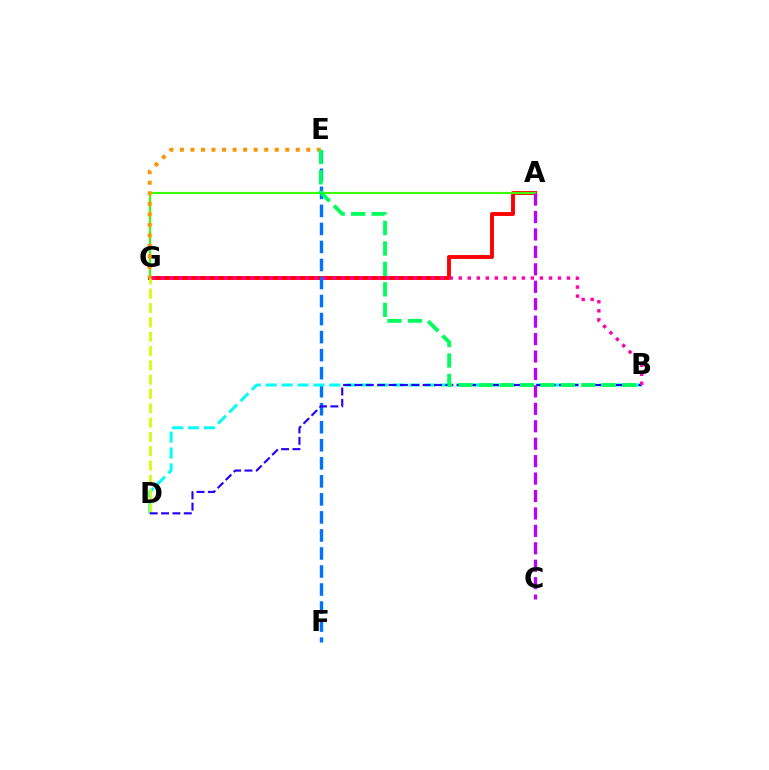{('A', 'G'): [{'color': '#ff0000', 'line_style': 'solid', 'thickness': 2.8}, {'color': '#3dff00', 'line_style': 'solid', 'thickness': 1.55}], ('E', 'F'): [{'color': '#0074ff', 'line_style': 'dashed', 'thickness': 2.45}], ('E', 'G'): [{'color': '#ff9400', 'line_style': 'dotted', 'thickness': 2.86}], ('B', 'D'): [{'color': '#00fff6', 'line_style': 'dashed', 'thickness': 2.16}, {'color': '#2500ff', 'line_style': 'dashed', 'thickness': 1.54}], ('A', 'C'): [{'color': '#b900ff', 'line_style': 'dashed', 'thickness': 2.37}], ('D', 'G'): [{'color': '#d1ff00', 'line_style': 'dashed', 'thickness': 1.95}], ('B', 'G'): [{'color': '#ff00ac', 'line_style': 'dotted', 'thickness': 2.45}], ('B', 'E'): [{'color': '#00ff5c', 'line_style': 'dashed', 'thickness': 2.78}]}